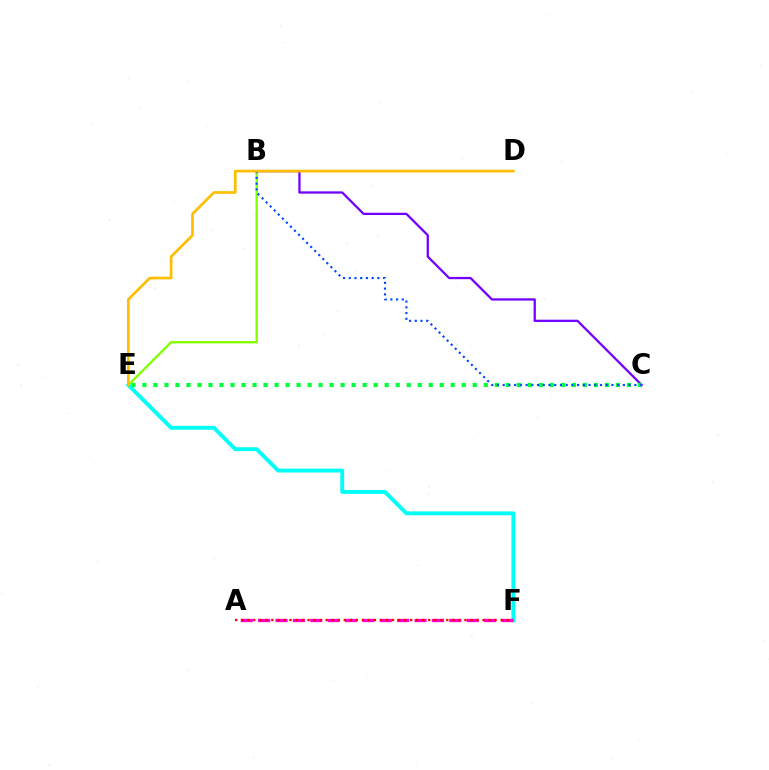{('E', 'F'): [{'color': '#00fff6', 'line_style': 'solid', 'thickness': 2.79}], ('B', 'C'): [{'color': '#7200ff', 'line_style': 'solid', 'thickness': 1.63}, {'color': '#004bff', 'line_style': 'dotted', 'thickness': 1.56}], ('B', 'E'): [{'color': '#84ff00', 'line_style': 'solid', 'thickness': 1.68}], ('A', 'F'): [{'color': '#ff00cf', 'line_style': 'dashed', 'thickness': 2.36}, {'color': '#ff0000', 'line_style': 'dotted', 'thickness': 1.64}], ('C', 'E'): [{'color': '#00ff39', 'line_style': 'dotted', 'thickness': 2.99}], ('D', 'E'): [{'color': '#ffbd00', 'line_style': 'solid', 'thickness': 1.94}]}